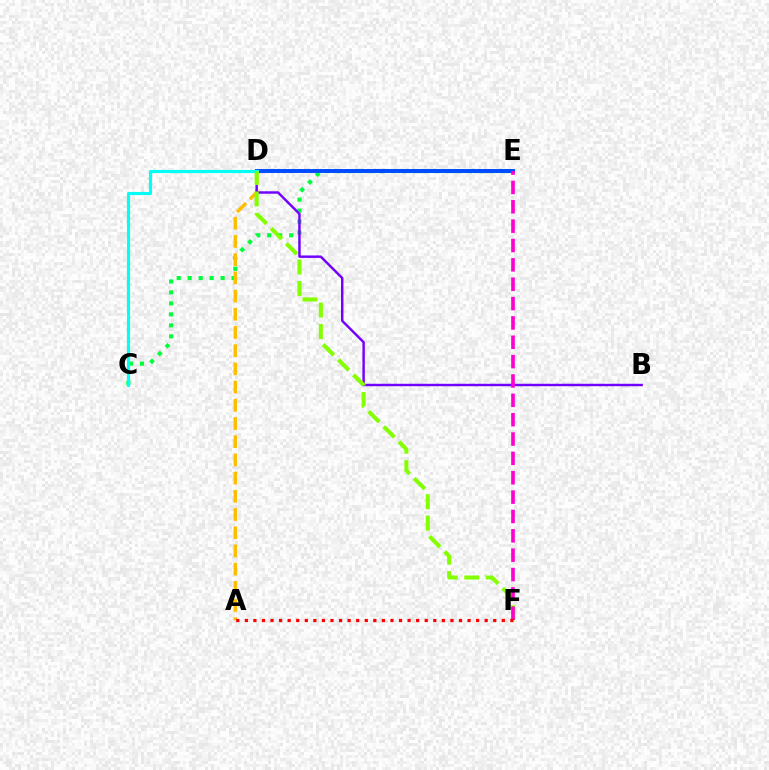{('C', 'E'): [{'color': '#00ff39', 'line_style': 'dotted', 'thickness': 2.98}], ('D', 'E'): [{'color': '#004bff', 'line_style': 'solid', 'thickness': 2.85}], ('A', 'D'): [{'color': '#ffbd00', 'line_style': 'dashed', 'thickness': 2.47}], ('B', 'D'): [{'color': '#7200ff', 'line_style': 'solid', 'thickness': 1.75}], ('C', 'D'): [{'color': '#00fff6', 'line_style': 'solid', 'thickness': 2.25}], ('D', 'F'): [{'color': '#84ff00', 'line_style': 'dashed', 'thickness': 2.91}], ('E', 'F'): [{'color': '#ff00cf', 'line_style': 'dashed', 'thickness': 2.63}], ('A', 'F'): [{'color': '#ff0000', 'line_style': 'dotted', 'thickness': 2.33}]}